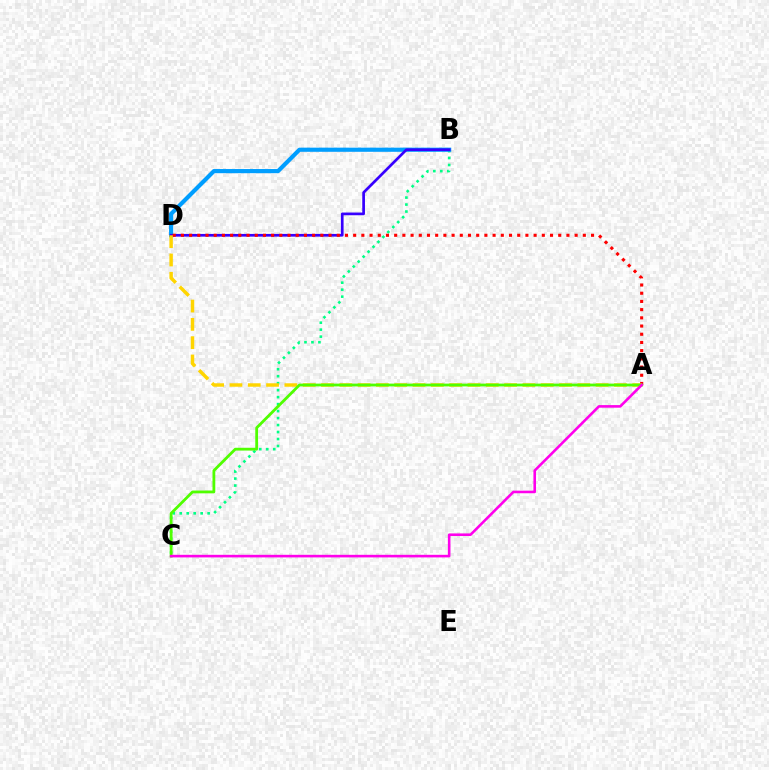{('B', 'C'): [{'color': '#00ff86', 'line_style': 'dotted', 'thickness': 1.9}], ('B', 'D'): [{'color': '#009eff', 'line_style': 'solid', 'thickness': 2.99}, {'color': '#3700ff', 'line_style': 'solid', 'thickness': 1.95}], ('A', 'D'): [{'color': '#ff0000', 'line_style': 'dotted', 'thickness': 2.23}, {'color': '#ffd500', 'line_style': 'dashed', 'thickness': 2.49}], ('A', 'C'): [{'color': '#4fff00', 'line_style': 'solid', 'thickness': 2.01}, {'color': '#ff00ed', 'line_style': 'solid', 'thickness': 1.87}]}